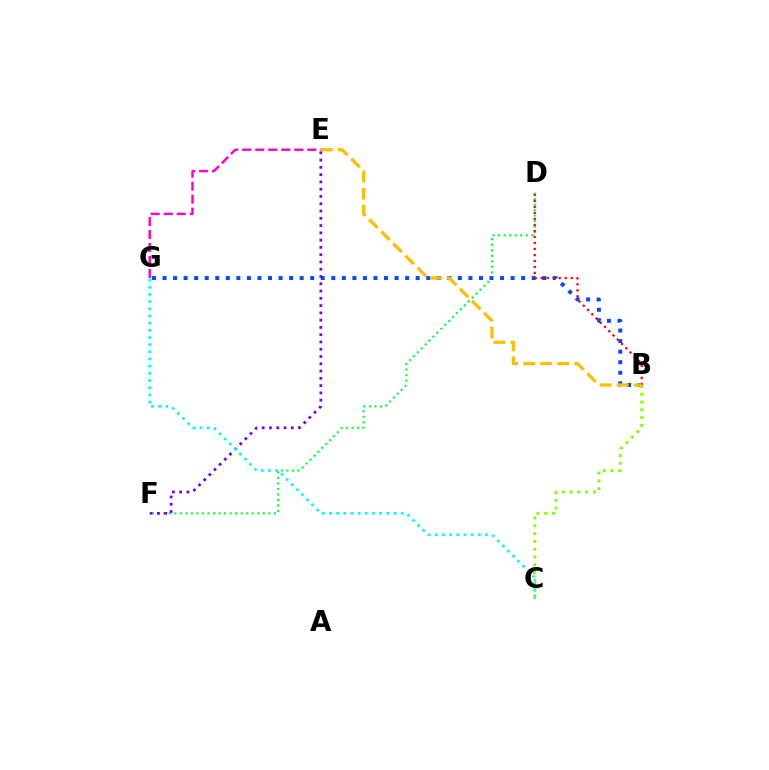{('D', 'F'): [{'color': '#00ff39', 'line_style': 'dotted', 'thickness': 1.5}], ('B', 'G'): [{'color': '#004bff', 'line_style': 'dotted', 'thickness': 2.87}], ('B', 'C'): [{'color': '#84ff00', 'line_style': 'dotted', 'thickness': 2.12}], ('E', 'G'): [{'color': '#ff00cf', 'line_style': 'dashed', 'thickness': 1.77}], ('B', 'D'): [{'color': '#ff0000', 'line_style': 'dotted', 'thickness': 1.63}], ('B', 'E'): [{'color': '#ffbd00', 'line_style': 'dashed', 'thickness': 2.32}], ('E', 'F'): [{'color': '#7200ff', 'line_style': 'dotted', 'thickness': 1.98}], ('C', 'G'): [{'color': '#00fff6', 'line_style': 'dotted', 'thickness': 1.95}]}